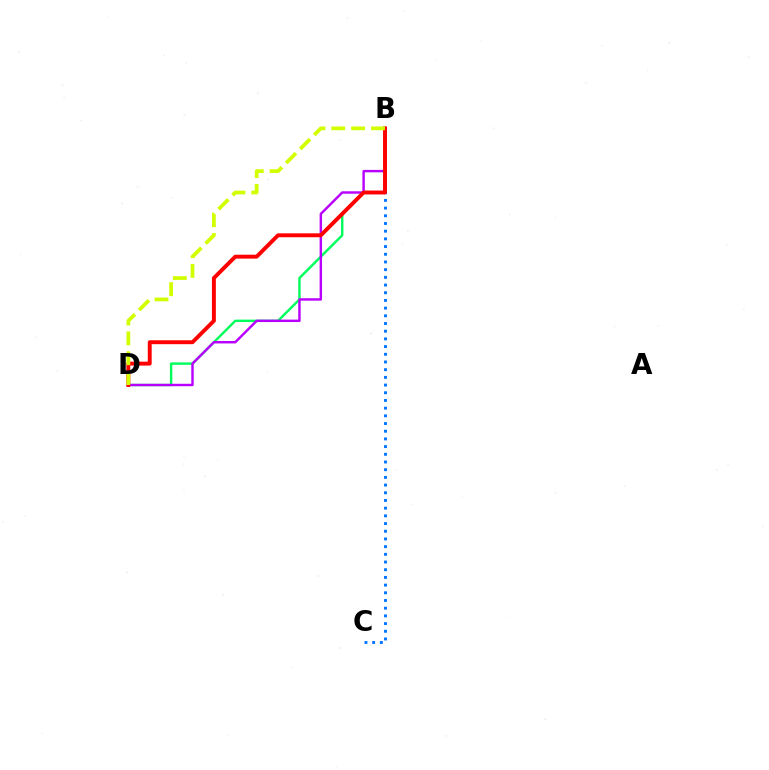{('B', 'D'): [{'color': '#00ff5c', 'line_style': 'solid', 'thickness': 1.74}, {'color': '#b900ff', 'line_style': 'solid', 'thickness': 1.75}, {'color': '#ff0000', 'line_style': 'solid', 'thickness': 2.82}, {'color': '#d1ff00', 'line_style': 'dashed', 'thickness': 2.7}], ('B', 'C'): [{'color': '#0074ff', 'line_style': 'dotted', 'thickness': 2.09}]}